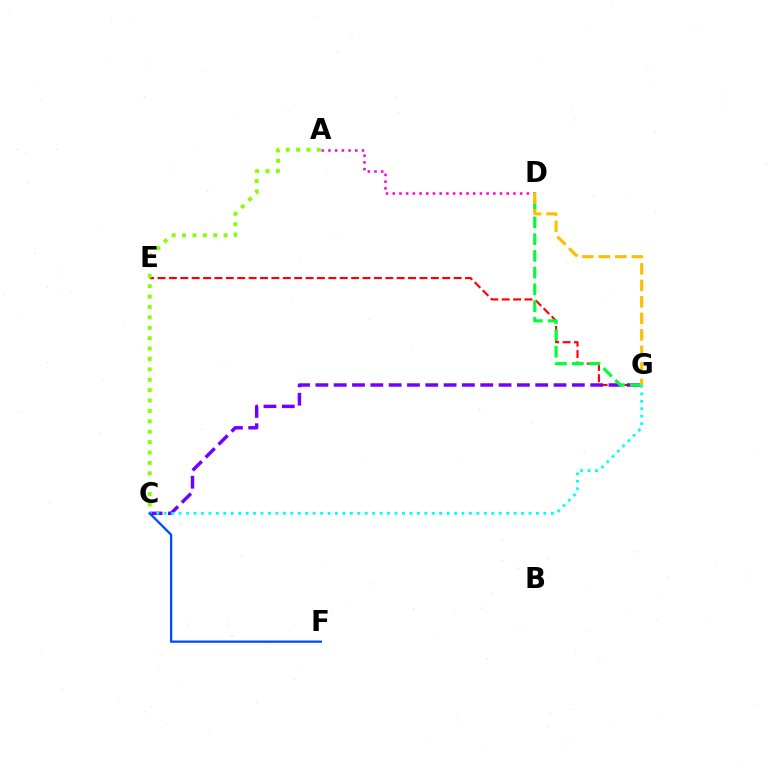{('A', 'D'): [{'color': '#ff00cf', 'line_style': 'dotted', 'thickness': 1.82}], ('E', 'G'): [{'color': '#ff0000', 'line_style': 'dashed', 'thickness': 1.55}], ('C', 'G'): [{'color': '#7200ff', 'line_style': 'dashed', 'thickness': 2.49}, {'color': '#00fff6', 'line_style': 'dotted', 'thickness': 2.02}], ('D', 'G'): [{'color': '#00ff39', 'line_style': 'dashed', 'thickness': 2.27}, {'color': '#ffbd00', 'line_style': 'dashed', 'thickness': 2.24}], ('A', 'C'): [{'color': '#84ff00', 'line_style': 'dotted', 'thickness': 2.82}], ('C', 'F'): [{'color': '#004bff', 'line_style': 'solid', 'thickness': 1.65}]}